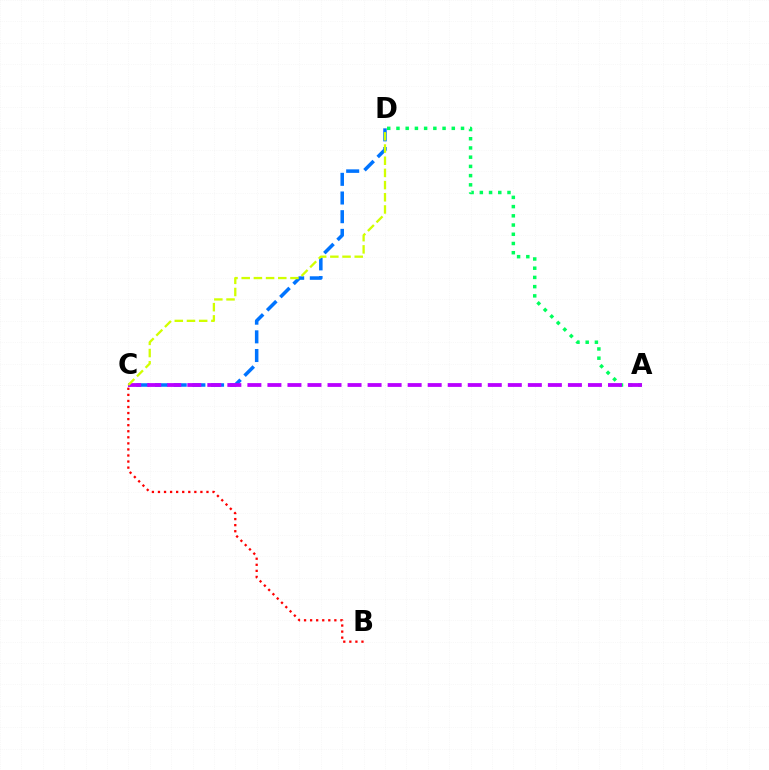{('A', 'D'): [{'color': '#00ff5c', 'line_style': 'dotted', 'thickness': 2.51}], ('C', 'D'): [{'color': '#0074ff', 'line_style': 'dashed', 'thickness': 2.54}, {'color': '#d1ff00', 'line_style': 'dashed', 'thickness': 1.66}], ('A', 'C'): [{'color': '#b900ff', 'line_style': 'dashed', 'thickness': 2.72}], ('B', 'C'): [{'color': '#ff0000', 'line_style': 'dotted', 'thickness': 1.65}]}